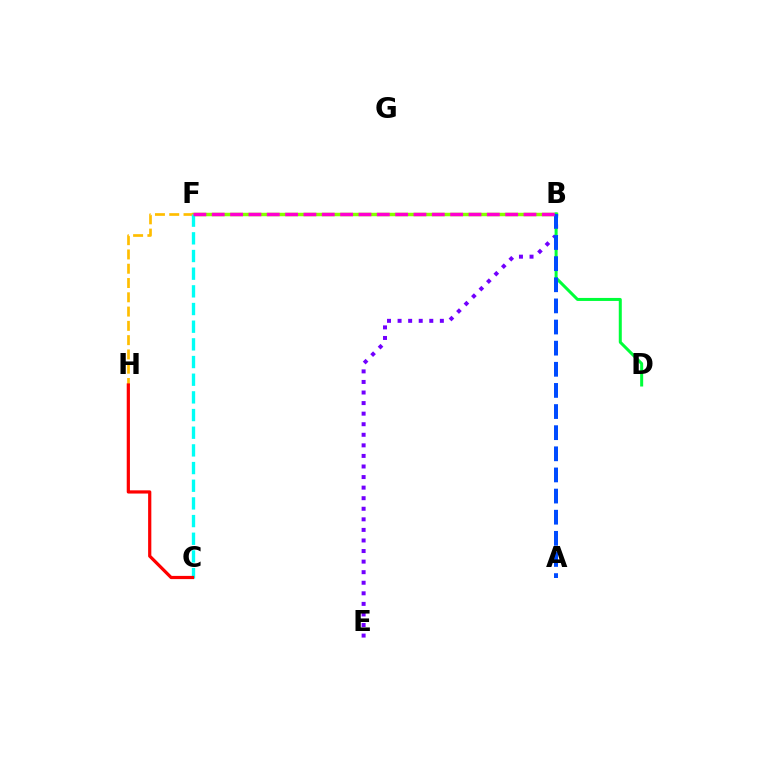{('B', 'E'): [{'color': '#7200ff', 'line_style': 'dotted', 'thickness': 2.87}], ('B', 'F'): [{'color': '#84ff00', 'line_style': 'solid', 'thickness': 2.51}, {'color': '#ff00cf', 'line_style': 'dashed', 'thickness': 2.49}], ('B', 'D'): [{'color': '#00ff39', 'line_style': 'solid', 'thickness': 2.17}], ('F', 'H'): [{'color': '#ffbd00', 'line_style': 'dashed', 'thickness': 1.94}], ('C', 'F'): [{'color': '#00fff6', 'line_style': 'dashed', 'thickness': 2.4}], ('A', 'B'): [{'color': '#004bff', 'line_style': 'dashed', 'thickness': 2.87}], ('C', 'H'): [{'color': '#ff0000', 'line_style': 'solid', 'thickness': 2.31}]}